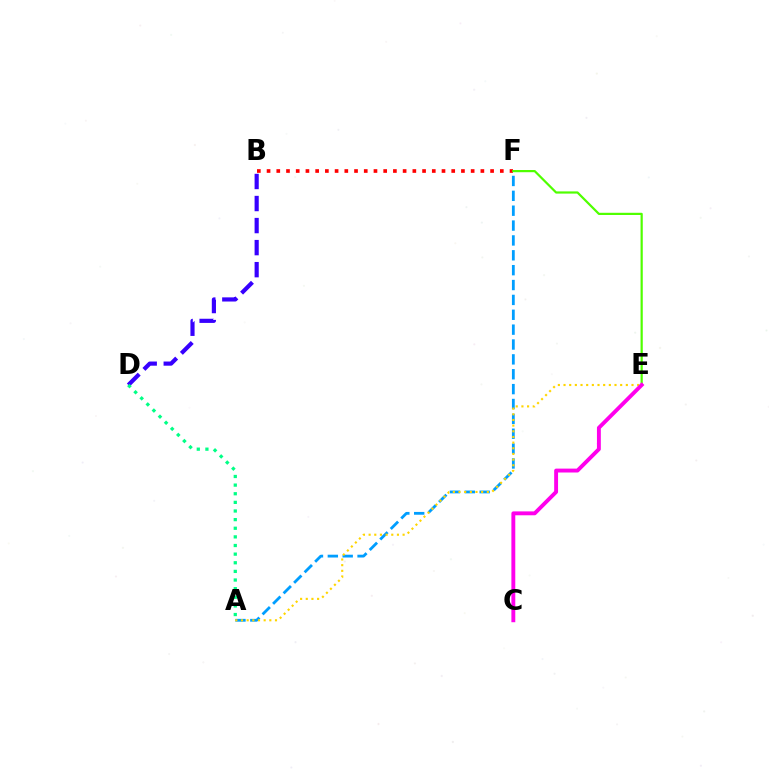{('B', 'D'): [{'color': '#3700ff', 'line_style': 'dashed', 'thickness': 2.99}], ('B', 'F'): [{'color': '#ff0000', 'line_style': 'dotted', 'thickness': 2.64}], ('A', 'F'): [{'color': '#009eff', 'line_style': 'dashed', 'thickness': 2.02}], ('E', 'F'): [{'color': '#4fff00', 'line_style': 'solid', 'thickness': 1.59}], ('A', 'E'): [{'color': '#ffd500', 'line_style': 'dotted', 'thickness': 1.54}], ('A', 'D'): [{'color': '#00ff86', 'line_style': 'dotted', 'thickness': 2.34}], ('C', 'E'): [{'color': '#ff00ed', 'line_style': 'solid', 'thickness': 2.8}]}